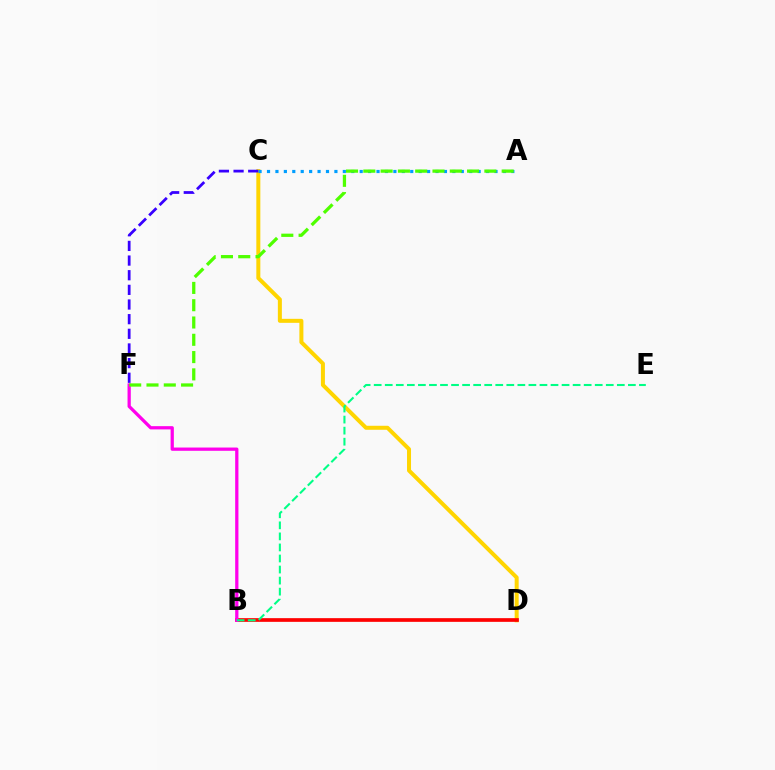{('C', 'D'): [{'color': '#ffd500', 'line_style': 'solid', 'thickness': 2.88}], ('B', 'D'): [{'color': '#ff0000', 'line_style': 'solid', 'thickness': 2.66}], ('A', 'C'): [{'color': '#009eff', 'line_style': 'dotted', 'thickness': 2.29}], ('B', 'F'): [{'color': '#ff00ed', 'line_style': 'solid', 'thickness': 2.34}], ('A', 'F'): [{'color': '#4fff00', 'line_style': 'dashed', 'thickness': 2.35}], ('B', 'E'): [{'color': '#00ff86', 'line_style': 'dashed', 'thickness': 1.5}], ('C', 'F'): [{'color': '#3700ff', 'line_style': 'dashed', 'thickness': 1.99}]}